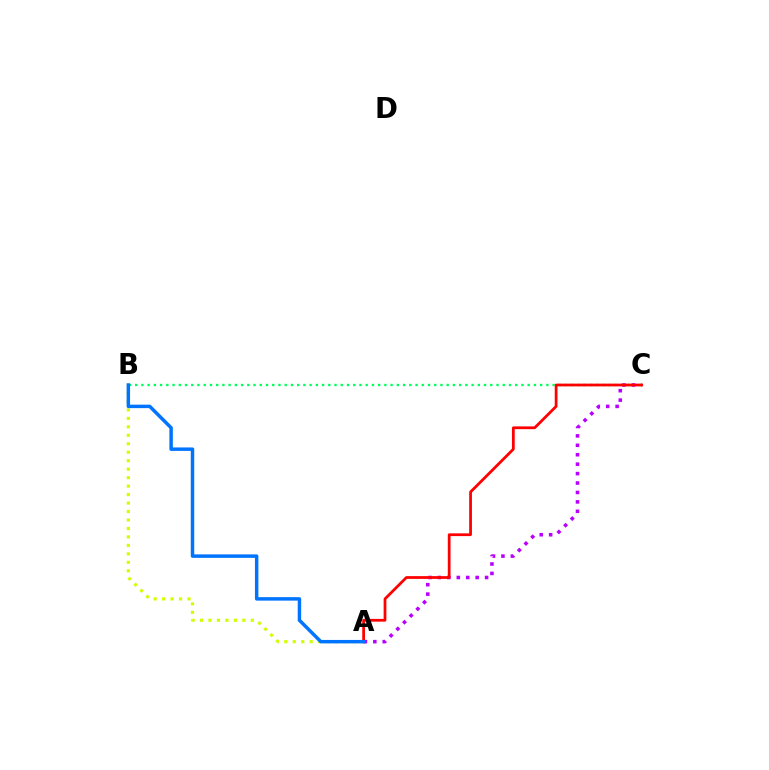{('B', 'C'): [{'color': '#00ff5c', 'line_style': 'dotted', 'thickness': 1.69}], ('A', 'C'): [{'color': '#b900ff', 'line_style': 'dotted', 'thickness': 2.56}, {'color': '#ff0000', 'line_style': 'solid', 'thickness': 1.98}], ('A', 'B'): [{'color': '#d1ff00', 'line_style': 'dotted', 'thickness': 2.3}, {'color': '#0074ff', 'line_style': 'solid', 'thickness': 2.49}]}